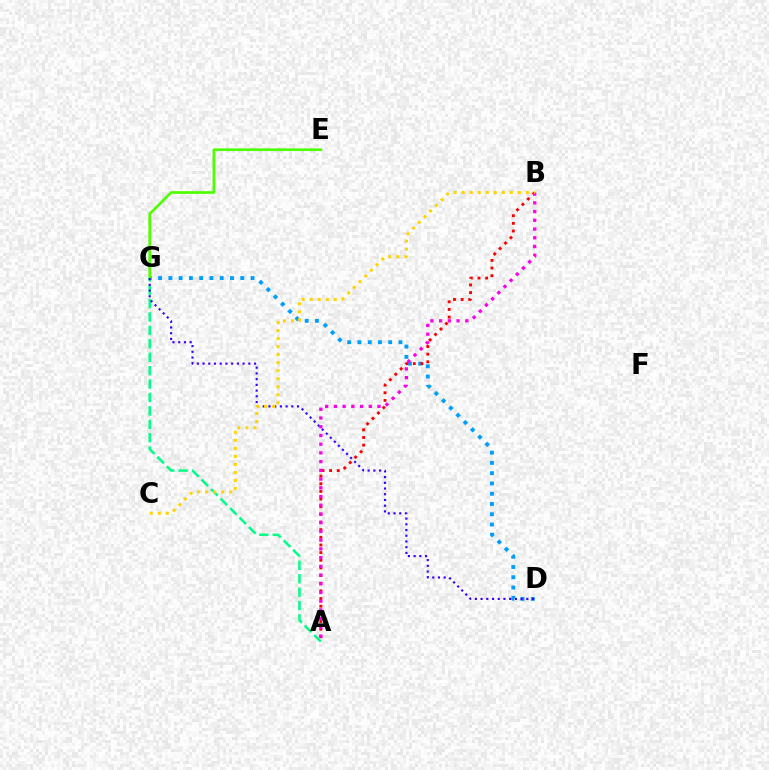{('D', 'G'): [{'color': '#009eff', 'line_style': 'dotted', 'thickness': 2.79}, {'color': '#3700ff', 'line_style': 'dotted', 'thickness': 1.55}], ('E', 'G'): [{'color': '#4fff00', 'line_style': 'solid', 'thickness': 1.94}], ('A', 'G'): [{'color': '#00ff86', 'line_style': 'dashed', 'thickness': 1.82}], ('A', 'B'): [{'color': '#ff0000', 'line_style': 'dotted', 'thickness': 2.08}, {'color': '#ff00ed', 'line_style': 'dotted', 'thickness': 2.37}], ('B', 'C'): [{'color': '#ffd500', 'line_style': 'dotted', 'thickness': 2.18}]}